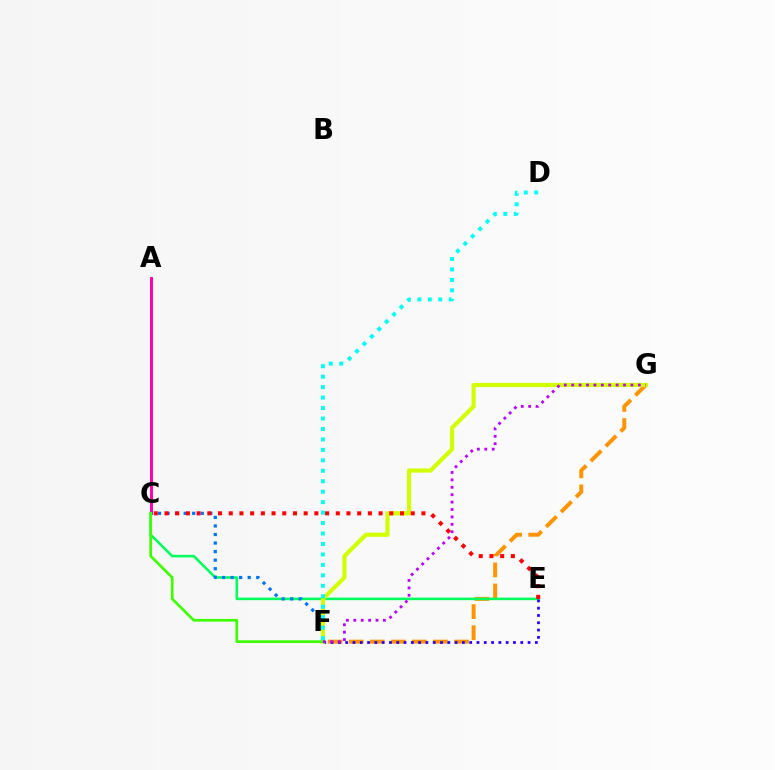{('F', 'G'): [{'color': '#ff9400', 'line_style': 'dashed', 'thickness': 2.86}, {'color': '#d1ff00', 'line_style': 'solid', 'thickness': 3.0}, {'color': '#b900ff', 'line_style': 'dotted', 'thickness': 2.01}], ('A', 'C'): [{'color': '#ff00ac', 'line_style': 'solid', 'thickness': 2.11}], ('C', 'E'): [{'color': '#00ff5c', 'line_style': 'solid', 'thickness': 1.85}, {'color': '#ff0000', 'line_style': 'dotted', 'thickness': 2.91}], ('C', 'F'): [{'color': '#0074ff', 'line_style': 'dotted', 'thickness': 2.32}, {'color': '#3dff00', 'line_style': 'solid', 'thickness': 1.93}], ('E', 'F'): [{'color': '#2500ff', 'line_style': 'dotted', 'thickness': 1.98}], ('D', 'F'): [{'color': '#00fff6', 'line_style': 'dotted', 'thickness': 2.84}]}